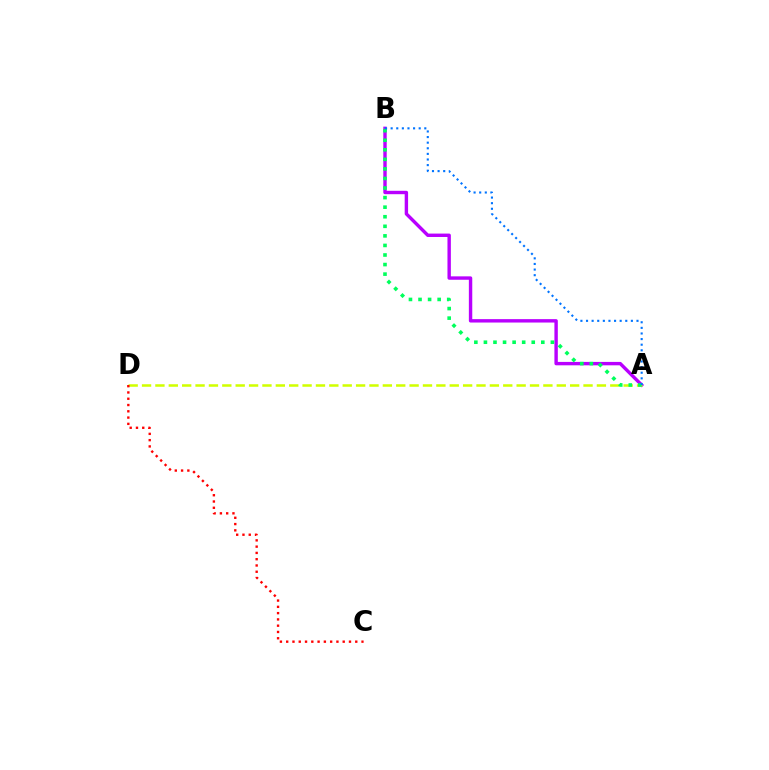{('A', 'B'): [{'color': '#b900ff', 'line_style': 'solid', 'thickness': 2.45}, {'color': '#00ff5c', 'line_style': 'dotted', 'thickness': 2.6}, {'color': '#0074ff', 'line_style': 'dotted', 'thickness': 1.52}], ('A', 'D'): [{'color': '#d1ff00', 'line_style': 'dashed', 'thickness': 1.82}], ('C', 'D'): [{'color': '#ff0000', 'line_style': 'dotted', 'thickness': 1.71}]}